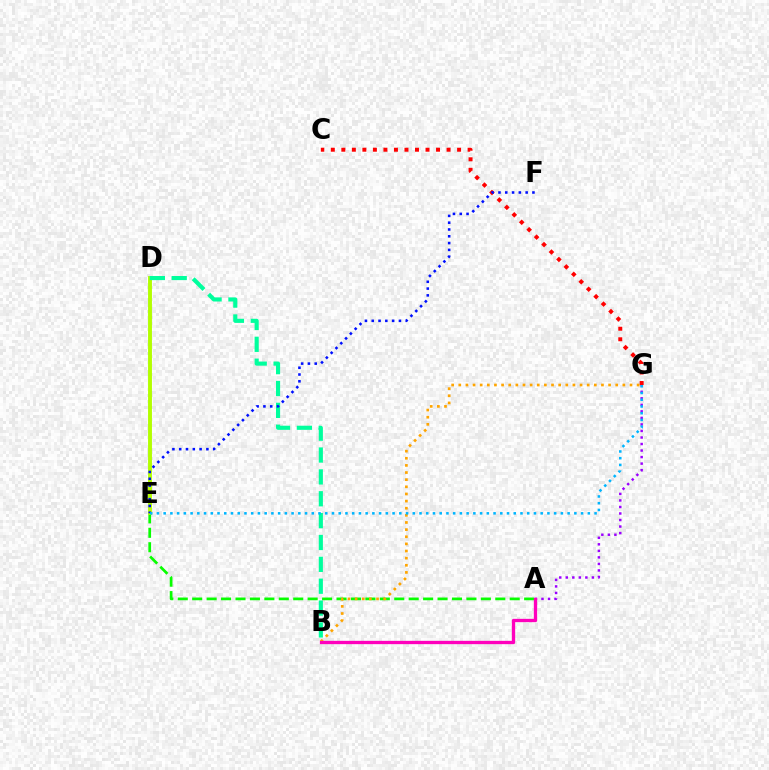{('A', 'E'): [{'color': '#08ff00', 'line_style': 'dashed', 'thickness': 1.96}], ('D', 'E'): [{'color': '#b3ff00', 'line_style': 'solid', 'thickness': 2.8}], ('A', 'G'): [{'color': '#9b00ff', 'line_style': 'dotted', 'thickness': 1.77}], ('B', 'D'): [{'color': '#00ff9d', 'line_style': 'dashed', 'thickness': 2.97}], ('C', 'G'): [{'color': '#ff0000', 'line_style': 'dotted', 'thickness': 2.86}], ('B', 'G'): [{'color': '#ffa500', 'line_style': 'dotted', 'thickness': 1.94}], ('A', 'B'): [{'color': '#ff00bd', 'line_style': 'solid', 'thickness': 2.38}], ('E', 'F'): [{'color': '#0010ff', 'line_style': 'dotted', 'thickness': 1.85}], ('E', 'G'): [{'color': '#00b5ff', 'line_style': 'dotted', 'thickness': 1.83}]}